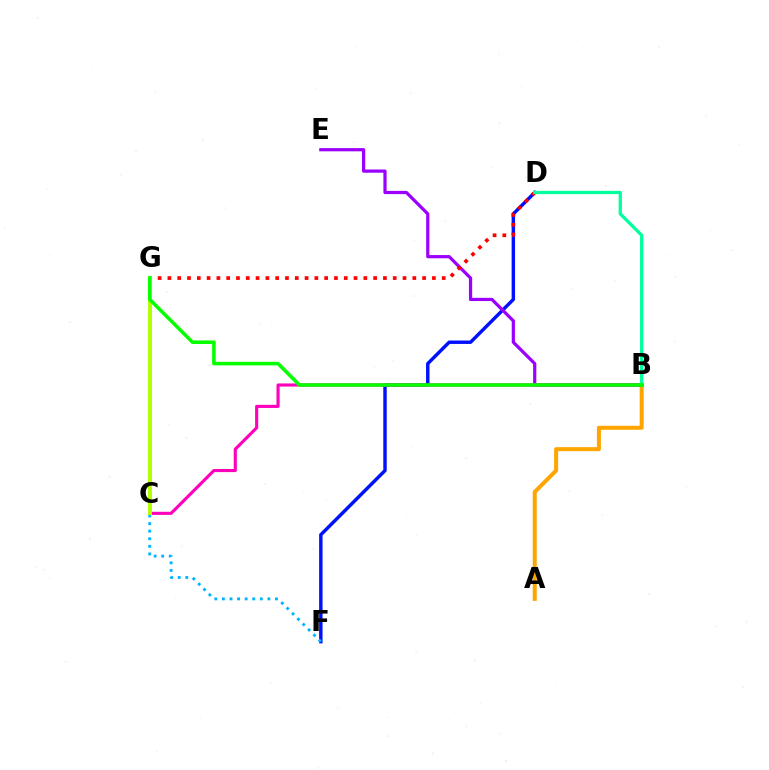{('D', 'F'): [{'color': '#0010ff', 'line_style': 'solid', 'thickness': 2.47}], ('A', 'B'): [{'color': '#ffa500', 'line_style': 'solid', 'thickness': 2.89}], ('C', 'F'): [{'color': '#00b5ff', 'line_style': 'dotted', 'thickness': 2.06}], ('B', 'E'): [{'color': '#9b00ff', 'line_style': 'solid', 'thickness': 2.32}], ('B', 'C'): [{'color': '#ff00bd', 'line_style': 'solid', 'thickness': 2.24}], ('D', 'G'): [{'color': '#ff0000', 'line_style': 'dotted', 'thickness': 2.66}], ('B', 'D'): [{'color': '#00ff9d', 'line_style': 'solid', 'thickness': 2.35}], ('C', 'G'): [{'color': '#b3ff00', 'line_style': 'solid', 'thickness': 2.84}], ('B', 'G'): [{'color': '#08ff00', 'line_style': 'solid', 'thickness': 2.57}]}